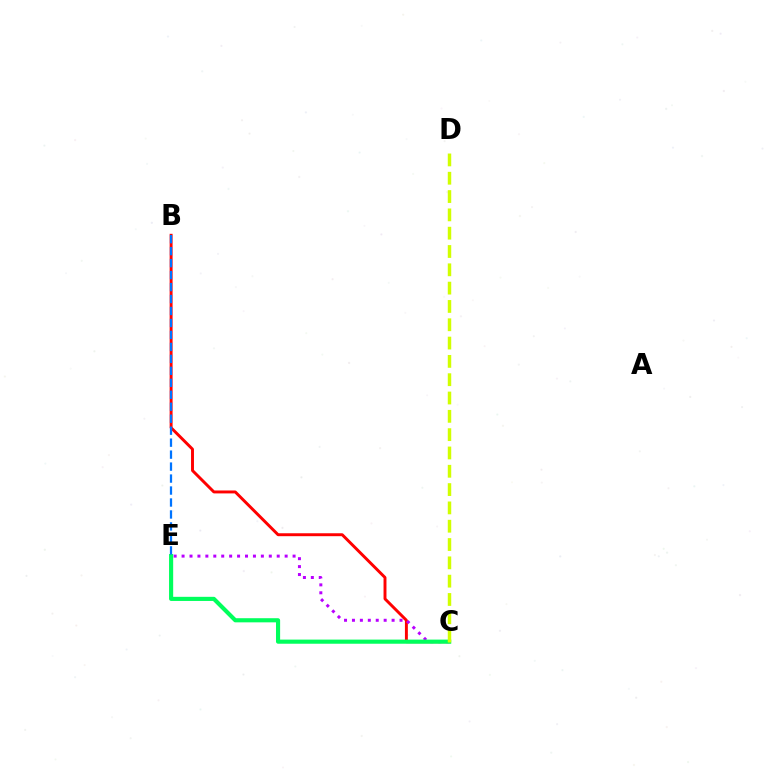{('B', 'C'): [{'color': '#ff0000', 'line_style': 'solid', 'thickness': 2.11}], ('C', 'E'): [{'color': '#b900ff', 'line_style': 'dotted', 'thickness': 2.15}, {'color': '#00ff5c', 'line_style': 'solid', 'thickness': 2.97}], ('C', 'D'): [{'color': '#d1ff00', 'line_style': 'dashed', 'thickness': 2.49}], ('B', 'E'): [{'color': '#0074ff', 'line_style': 'dashed', 'thickness': 1.63}]}